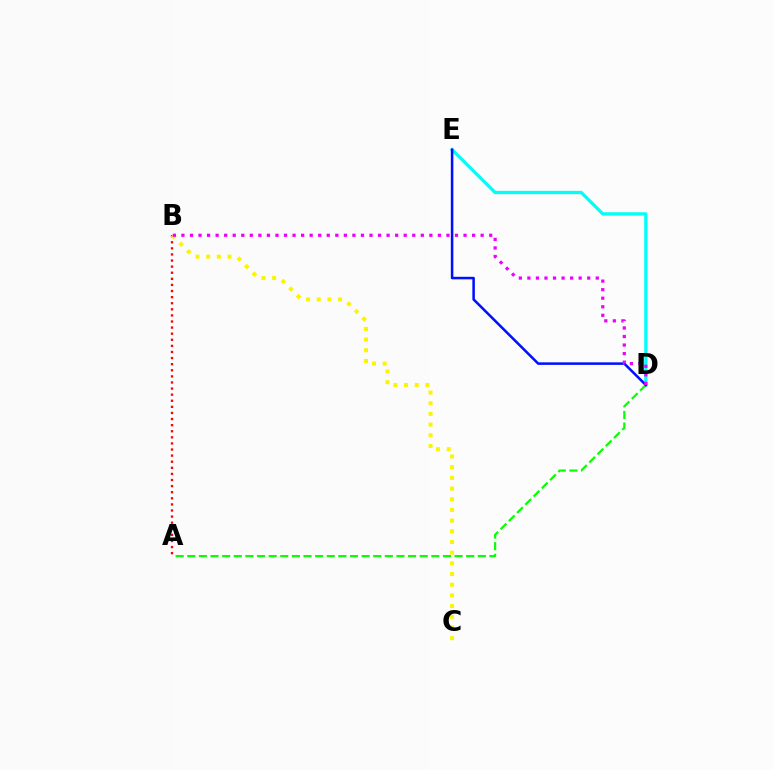{('A', 'B'): [{'color': '#ff0000', 'line_style': 'dotted', 'thickness': 1.66}], ('D', 'E'): [{'color': '#00fff6', 'line_style': 'solid', 'thickness': 2.37}, {'color': '#0010ff', 'line_style': 'solid', 'thickness': 1.82}], ('A', 'D'): [{'color': '#08ff00', 'line_style': 'dashed', 'thickness': 1.58}], ('B', 'C'): [{'color': '#fcf500', 'line_style': 'dotted', 'thickness': 2.9}], ('B', 'D'): [{'color': '#ee00ff', 'line_style': 'dotted', 'thickness': 2.32}]}